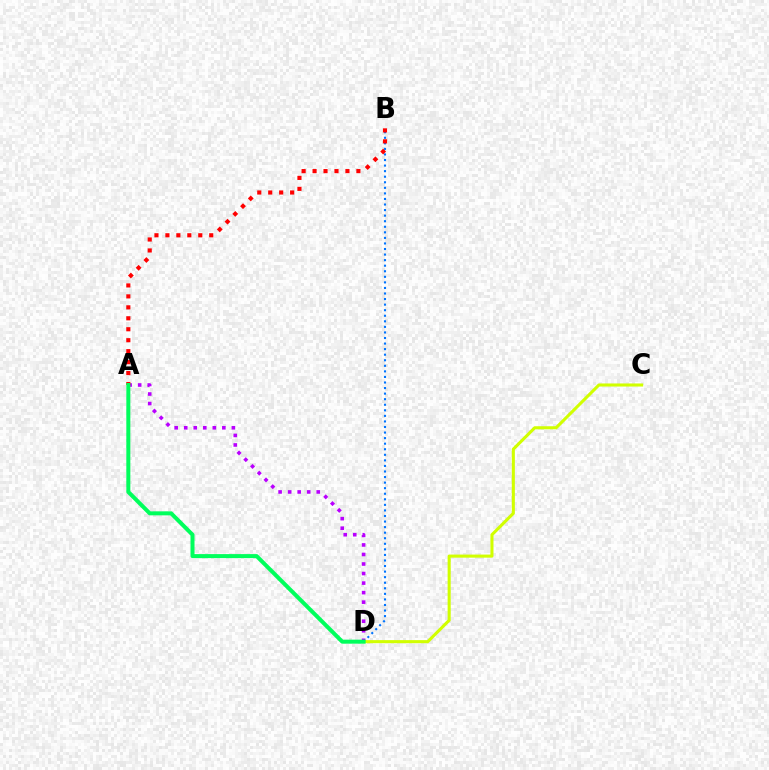{('A', 'D'): [{'color': '#b900ff', 'line_style': 'dotted', 'thickness': 2.59}, {'color': '#00ff5c', 'line_style': 'solid', 'thickness': 2.89}], ('B', 'D'): [{'color': '#0074ff', 'line_style': 'dotted', 'thickness': 1.51}], ('C', 'D'): [{'color': '#d1ff00', 'line_style': 'solid', 'thickness': 2.22}], ('A', 'B'): [{'color': '#ff0000', 'line_style': 'dotted', 'thickness': 2.98}]}